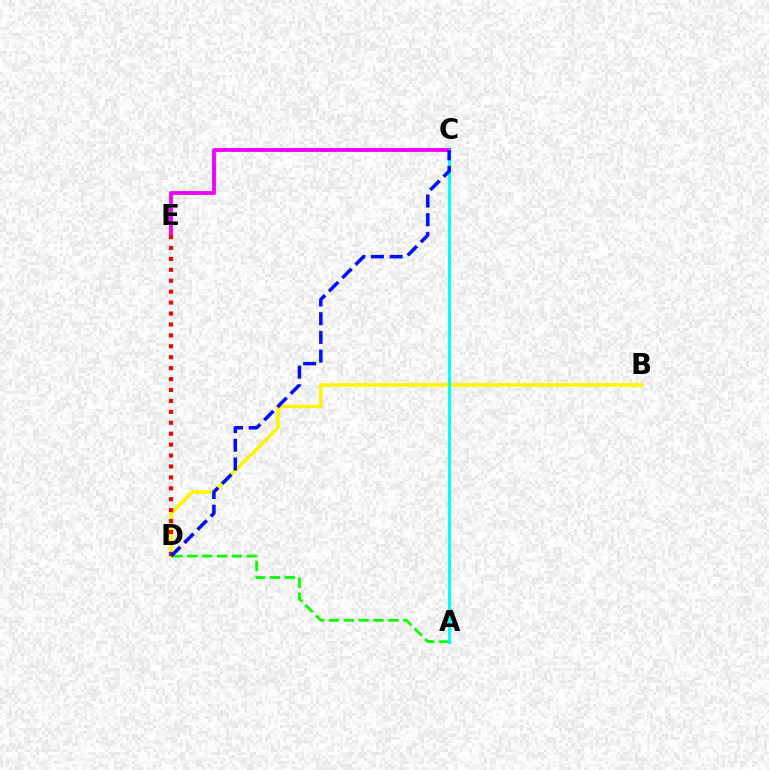{('B', 'D'): [{'color': '#fcf500', 'line_style': 'solid', 'thickness': 2.52}], ('C', 'E'): [{'color': '#ee00ff', 'line_style': 'solid', 'thickness': 2.75}], ('A', 'D'): [{'color': '#08ff00', 'line_style': 'dashed', 'thickness': 2.02}], ('D', 'E'): [{'color': '#ff0000', 'line_style': 'dotted', 'thickness': 2.97}], ('A', 'C'): [{'color': '#00fff6', 'line_style': 'solid', 'thickness': 2.13}], ('C', 'D'): [{'color': '#0010ff', 'line_style': 'dashed', 'thickness': 2.54}]}